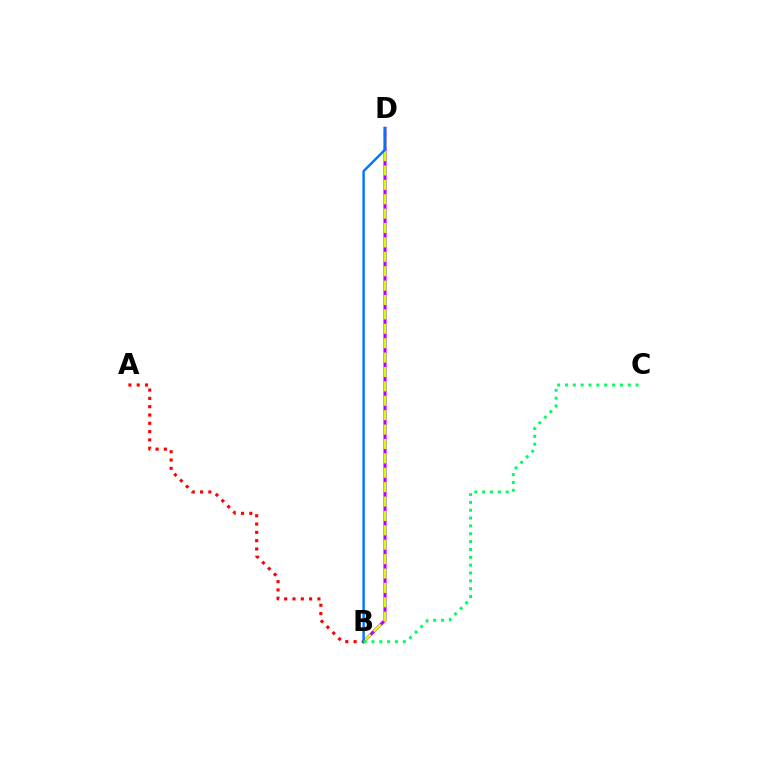{('B', 'D'): [{'color': '#b900ff', 'line_style': 'solid', 'thickness': 2.24}, {'color': '#d1ff00', 'line_style': 'dashed', 'thickness': 1.96}, {'color': '#0074ff', 'line_style': 'solid', 'thickness': 1.73}], ('A', 'B'): [{'color': '#ff0000', 'line_style': 'dotted', 'thickness': 2.26}], ('B', 'C'): [{'color': '#00ff5c', 'line_style': 'dotted', 'thickness': 2.13}]}